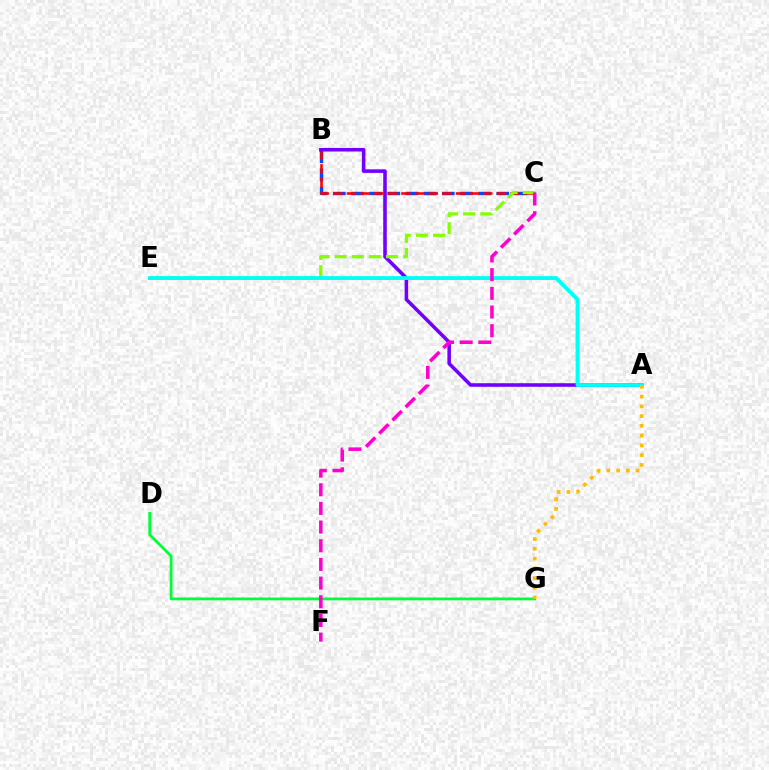{('D', 'G'): [{'color': '#00ff39', 'line_style': 'solid', 'thickness': 2.01}], ('B', 'C'): [{'color': '#004bff', 'line_style': 'dashed', 'thickness': 2.47}, {'color': '#ff0000', 'line_style': 'dashed', 'thickness': 1.85}], ('A', 'B'): [{'color': '#7200ff', 'line_style': 'solid', 'thickness': 2.56}], ('C', 'E'): [{'color': '#84ff00', 'line_style': 'dashed', 'thickness': 2.33}], ('A', 'E'): [{'color': '#00fff6', 'line_style': 'solid', 'thickness': 2.76}], ('A', 'G'): [{'color': '#ffbd00', 'line_style': 'dotted', 'thickness': 2.65}], ('C', 'F'): [{'color': '#ff00cf', 'line_style': 'dashed', 'thickness': 2.54}]}